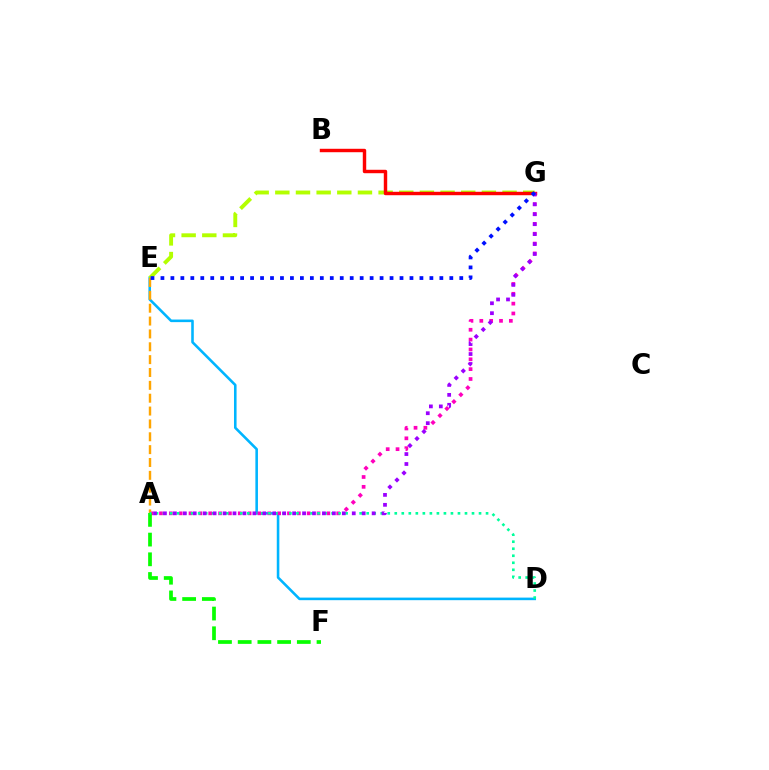{('D', 'E'): [{'color': '#00b5ff', 'line_style': 'solid', 'thickness': 1.86}], ('E', 'G'): [{'color': '#b3ff00', 'line_style': 'dashed', 'thickness': 2.81}, {'color': '#0010ff', 'line_style': 'dotted', 'thickness': 2.71}], ('A', 'G'): [{'color': '#ff00bd', 'line_style': 'dotted', 'thickness': 2.67}, {'color': '#9b00ff', 'line_style': 'dotted', 'thickness': 2.7}], ('B', 'G'): [{'color': '#ff0000', 'line_style': 'solid', 'thickness': 2.47}], ('A', 'F'): [{'color': '#08ff00', 'line_style': 'dashed', 'thickness': 2.68}], ('A', 'E'): [{'color': '#ffa500', 'line_style': 'dashed', 'thickness': 1.75}], ('A', 'D'): [{'color': '#00ff9d', 'line_style': 'dotted', 'thickness': 1.91}]}